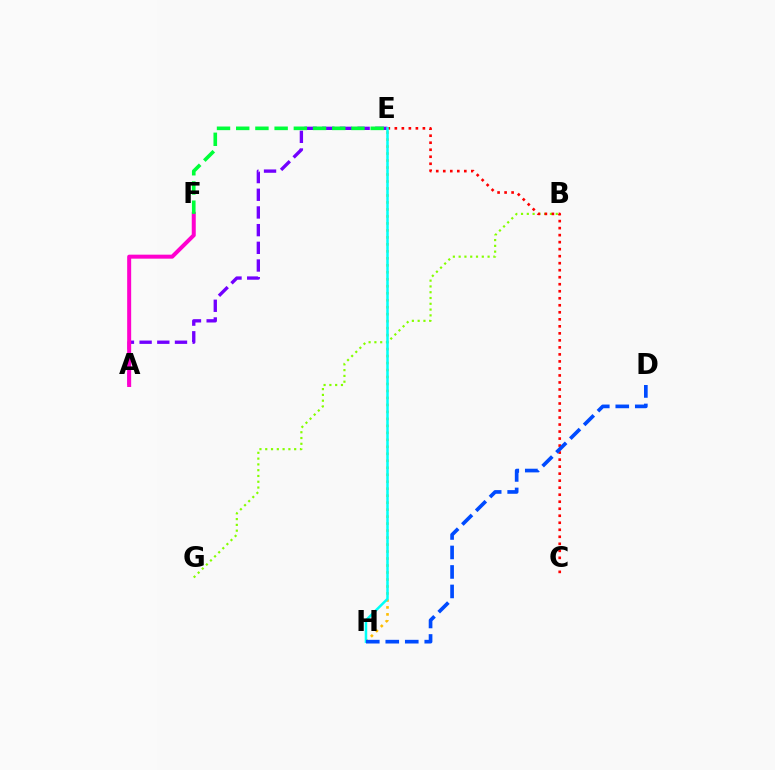{('A', 'E'): [{'color': '#7200ff', 'line_style': 'dashed', 'thickness': 2.4}], ('E', 'H'): [{'color': '#ffbd00', 'line_style': 'dotted', 'thickness': 1.9}, {'color': '#00fff6', 'line_style': 'solid', 'thickness': 1.8}], ('A', 'F'): [{'color': '#ff00cf', 'line_style': 'solid', 'thickness': 2.88}], ('B', 'G'): [{'color': '#84ff00', 'line_style': 'dotted', 'thickness': 1.57}], ('E', 'F'): [{'color': '#00ff39', 'line_style': 'dashed', 'thickness': 2.61}], ('C', 'E'): [{'color': '#ff0000', 'line_style': 'dotted', 'thickness': 1.91}], ('D', 'H'): [{'color': '#004bff', 'line_style': 'dashed', 'thickness': 2.65}]}